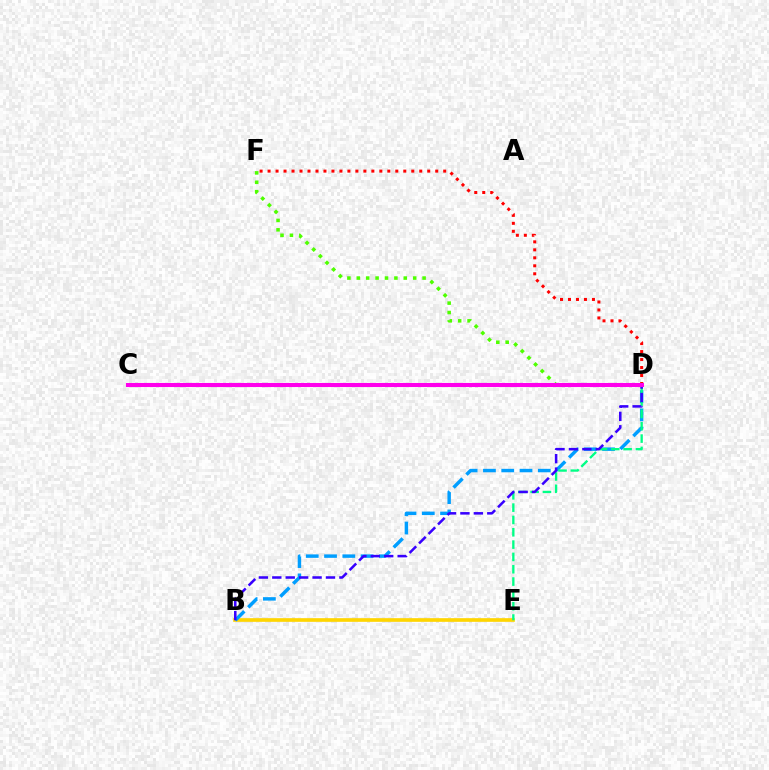{('B', 'E'): [{'color': '#ffd500', 'line_style': 'solid', 'thickness': 2.64}], ('B', 'D'): [{'color': '#009eff', 'line_style': 'dashed', 'thickness': 2.48}, {'color': '#3700ff', 'line_style': 'dashed', 'thickness': 1.82}], ('D', 'E'): [{'color': '#00ff86', 'line_style': 'dashed', 'thickness': 1.67}], ('D', 'F'): [{'color': '#4fff00', 'line_style': 'dotted', 'thickness': 2.55}, {'color': '#ff0000', 'line_style': 'dotted', 'thickness': 2.17}], ('C', 'D'): [{'color': '#ff00ed', 'line_style': 'solid', 'thickness': 2.93}]}